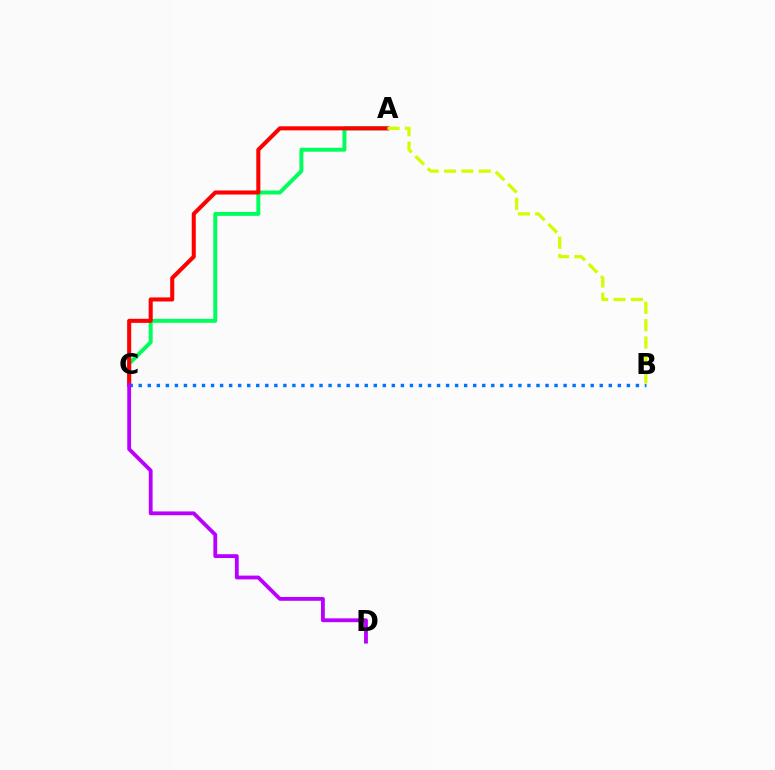{('A', 'C'): [{'color': '#00ff5c', 'line_style': 'solid', 'thickness': 2.85}, {'color': '#ff0000', 'line_style': 'solid', 'thickness': 2.92}], ('B', 'C'): [{'color': '#0074ff', 'line_style': 'dotted', 'thickness': 2.46}], ('C', 'D'): [{'color': '#b900ff', 'line_style': 'solid', 'thickness': 2.75}], ('A', 'B'): [{'color': '#d1ff00', 'line_style': 'dashed', 'thickness': 2.36}]}